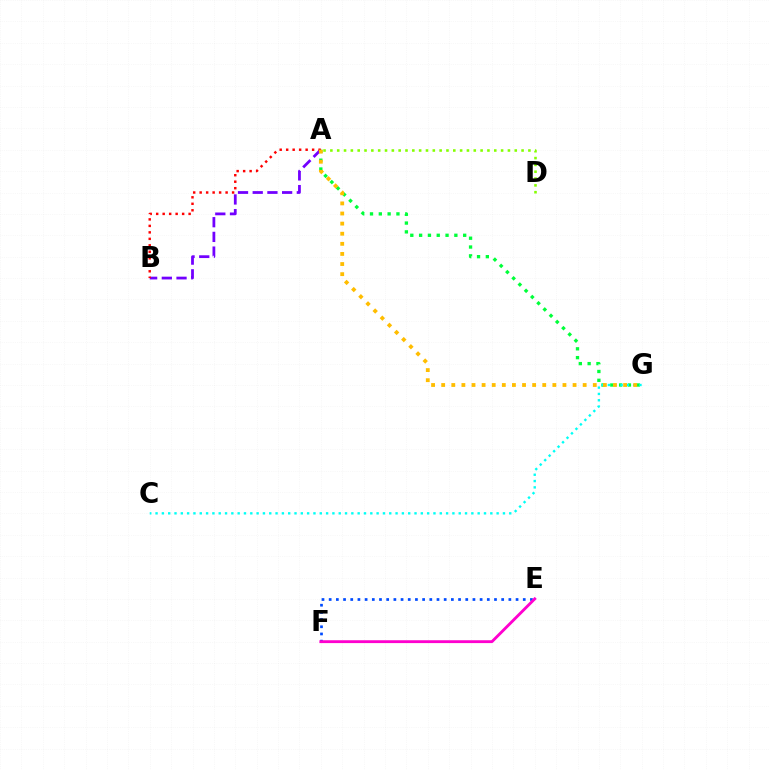{('A', 'G'): [{'color': '#00ff39', 'line_style': 'dotted', 'thickness': 2.39}, {'color': '#ffbd00', 'line_style': 'dotted', 'thickness': 2.75}], ('A', 'B'): [{'color': '#7200ff', 'line_style': 'dashed', 'thickness': 2.0}, {'color': '#ff0000', 'line_style': 'dotted', 'thickness': 1.76}], ('C', 'G'): [{'color': '#00fff6', 'line_style': 'dotted', 'thickness': 1.72}], ('E', 'F'): [{'color': '#004bff', 'line_style': 'dotted', 'thickness': 1.95}, {'color': '#ff00cf', 'line_style': 'solid', 'thickness': 2.05}], ('A', 'D'): [{'color': '#84ff00', 'line_style': 'dotted', 'thickness': 1.86}]}